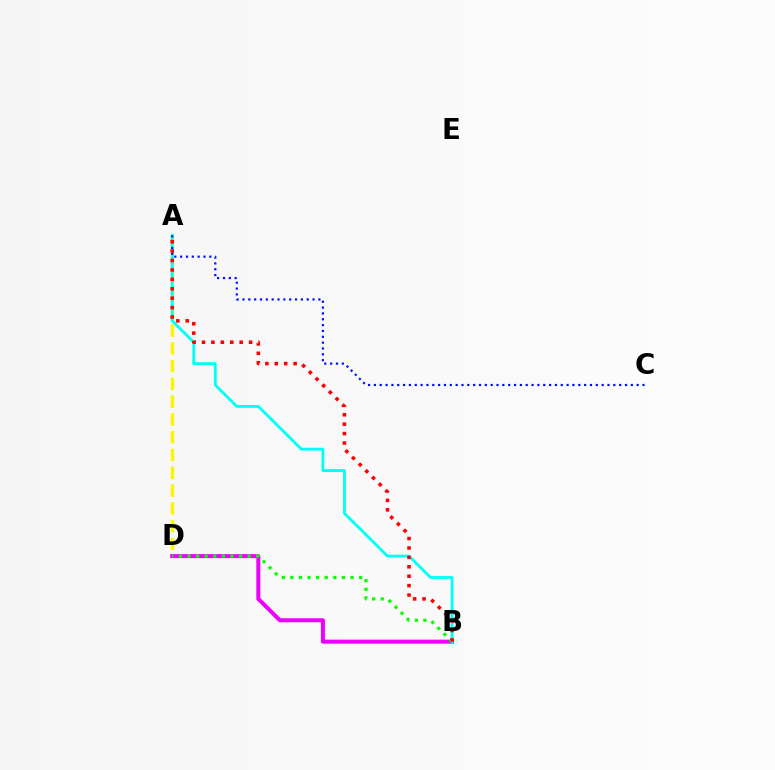{('A', 'D'): [{'color': '#fcf500', 'line_style': 'dashed', 'thickness': 2.42}], ('B', 'D'): [{'color': '#ee00ff', 'line_style': 'solid', 'thickness': 2.9}, {'color': '#08ff00', 'line_style': 'dotted', 'thickness': 2.33}], ('A', 'B'): [{'color': '#00fff6', 'line_style': 'solid', 'thickness': 2.03}, {'color': '#ff0000', 'line_style': 'dotted', 'thickness': 2.56}], ('A', 'C'): [{'color': '#0010ff', 'line_style': 'dotted', 'thickness': 1.59}]}